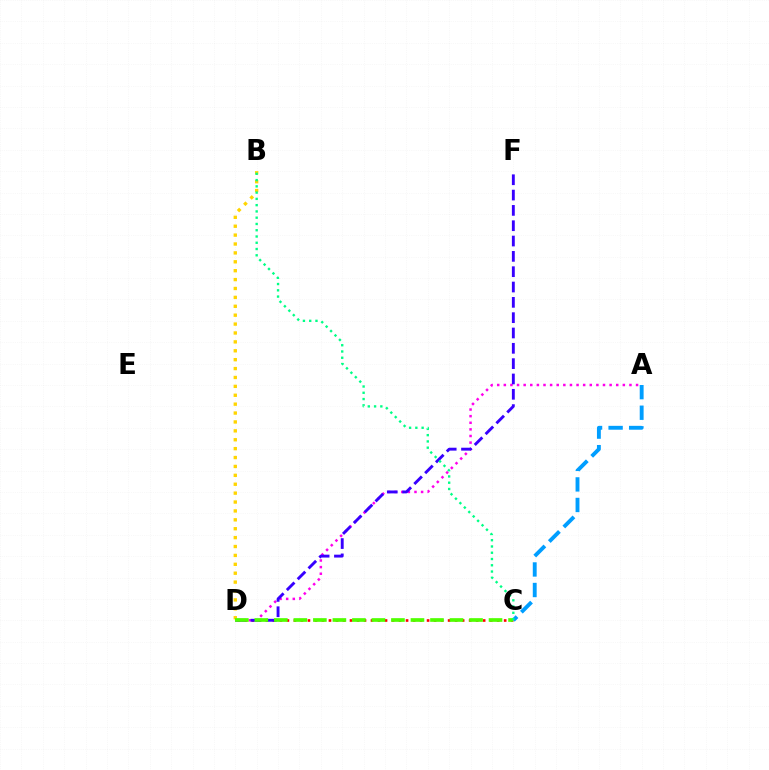{('C', 'D'): [{'color': '#ff0000', 'line_style': 'dotted', 'thickness': 1.9}, {'color': '#4fff00', 'line_style': 'dashed', 'thickness': 2.65}], ('A', 'D'): [{'color': '#ff00ed', 'line_style': 'dotted', 'thickness': 1.8}], ('D', 'F'): [{'color': '#3700ff', 'line_style': 'dashed', 'thickness': 2.08}], ('B', 'D'): [{'color': '#ffd500', 'line_style': 'dotted', 'thickness': 2.42}], ('A', 'C'): [{'color': '#009eff', 'line_style': 'dashed', 'thickness': 2.79}], ('B', 'C'): [{'color': '#00ff86', 'line_style': 'dotted', 'thickness': 1.7}]}